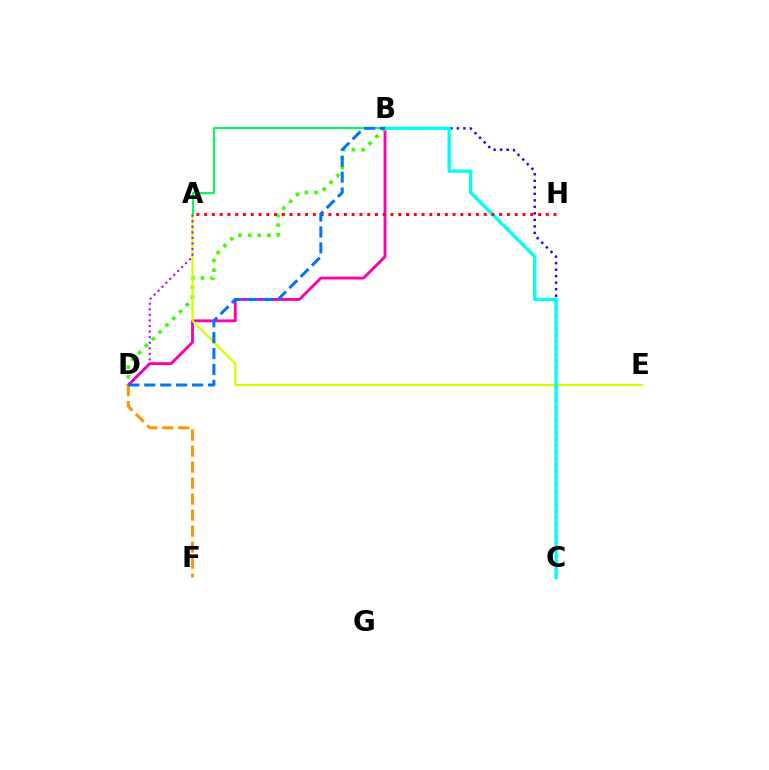{('B', 'D'): [{'color': '#ff00ac', 'line_style': 'solid', 'thickness': 2.05}, {'color': '#3dff00', 'line_style': 'dotted', 'thickness': 2.63}, {'color': '#0074ff', 'line_style': 'dashed', 'thickness': 2.16}], ('A', 'E'): [{'color': '#d1ff00', 'line_style': 'solid', 'thickness': 1.59}], ('B', 'C'): [{'color': '#2500ff', 'line_style': 'dotted', 'thickness': 1.77}, {'color': '#00fff6', 'line_style': 'solid', 'thickness': 2.4}], ('A', 'D'): [{'color': '#b900ff', 'line_style': 'dotted', 'thickness': 1.51}], ('A', 'H'): [{'color': '#ff0000', 'line_style': 'dotted', 'thickness': 2.11}], ('D', 'F'): [{'color': '#ff9400', 'line_style': 'dashed', 'thickness': 2.18}], ('A', 'B'): [{'color': '#00ff5c', 'line_style': 'solid', 'thickness': 1.5}]}